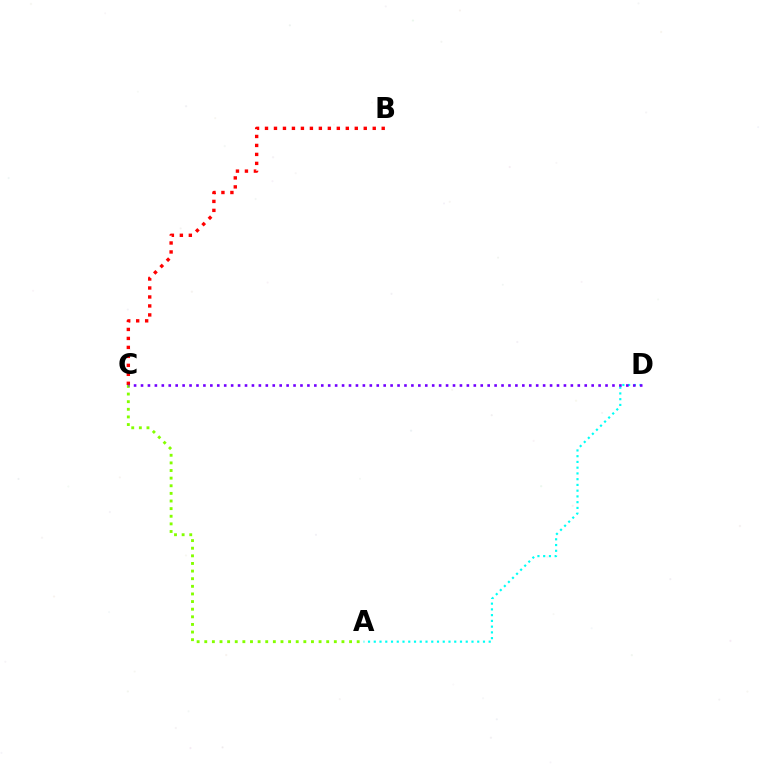{('B', 'C'): [{'color': '#ff0000', 'line_style': 'dotted', 'thickness': 2.44}], ('A', 'C'): [{'color': '#84ff00', 'line_style': 'dotted', 'thickness': 2.07}], ('A', 'D'): [{'color': '#00fff6', 'line_style': 'dotted', 'thickness': 1.56}], ('C', 'D'): [{'color': '#7200ff', 'line_style': 'dotted', 'thickness': 1.88}]}